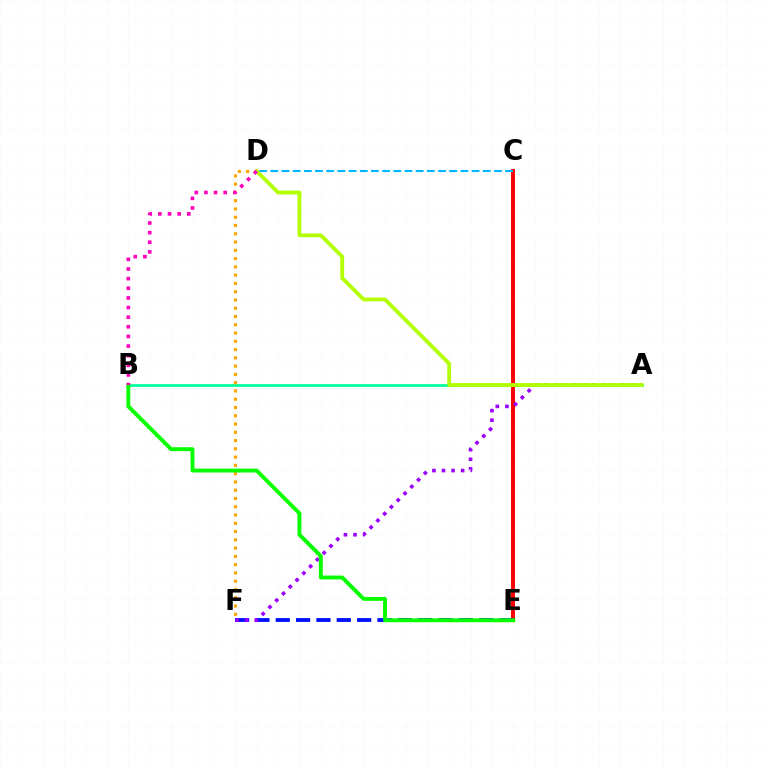{('C', 'E'): [{'color': '#ff0000', 'line_style': 'solid', 'thickness': 2.83}], ('E', 'F'): [{'color': '#0010ff', 'line_style': 'dashed', 'thickness': 2.76}], ('A', 'F'): [{'color': '#9b00ff', 'line_style': 'dotted', 'thickness': 2.6}], ('A', 'B'): [{'color': '#00ff9d', 'line_style': 'solid', 'thickness': 1.98}], ('C', 'D'): [{'color': '#00b5ff', 'line_style': 'dashed', 'thickness': 1.52}], ('D', 'F'): [{'color': '#ffa500', 'line_style': 'dotted', 'thickness': 2.25}], ('A', 'D'): [{'color': '#b3ff00', 'line_style': 'solid', 'thickness': 2.75}], ('B', 'E'): [{'color': '#08ff00', 'line_style': 'solid', 'thickness': 2.81}], ('B', 'D'): [{'color': '#ff00bd', 'line_style': 'dotted', 'thickness': 2.62}]}